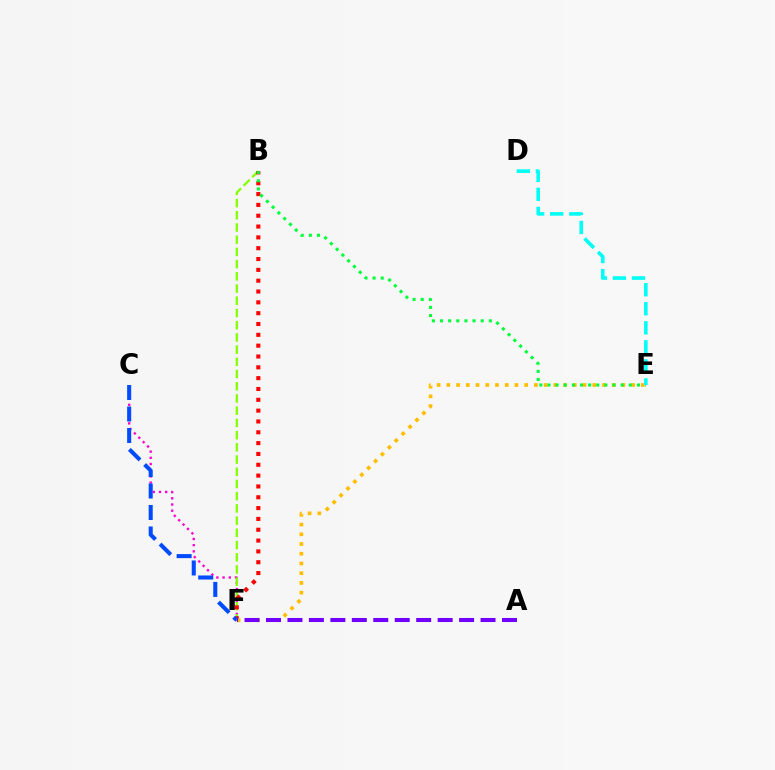{('C', 'F'): [{'color': '#ff00cf', 'line_style': 'dotted', 'thickness': 1.68}, {'color': '#004bff', 'line_style': 'dashed', 'thickness': 2.92}], ('B', 'F'): [{'color': '#84ff00', 'line_style': 'dashed', 'thickness': 1.66}, {'color': '#ff0000', 'line_style': 'dotted', 'thickness': 2.94}], ('E', 'F'): [{'color': '#ffbd00', 'line_style': 'dotted', 'thickness': 2.64}], ('B', 'E'): [{'color': '#00ff39', 'line_style': 'dotted', 'thickness': 2.21}], ('A', 'F'): [{'color': '#7200ff', 'line_style': 'dashed', 'thickness': 2.91}], ('D', 'E'): [{'color': '#00fff6', 'line_style': 'dashed', 'thickness': 2.59}]}